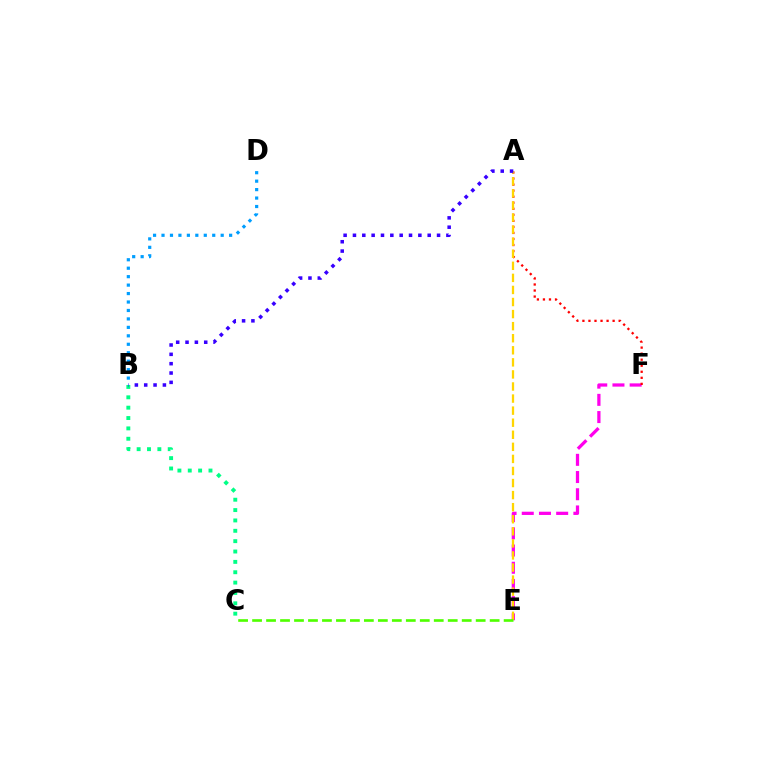{('E', 'F'): [{'color': '#ff00ed', 'line_style': 'dashed', 'thickness': 2.34}], ('A', 'F'): [{'color': '#ff0000', 'line_style': 'dotted', 'thickness': 1.64}], ('A', 'E'): [{'color': '#ffd500', 'line_style': 'dashed', 'thickness': 1.64}], ('B', 'C'): [{'color': '#00ff86', 'line_style': 'dotted', 'thickness': 2.81}], ('B', 'D'): [{'color': '#009eff', 'line_style': 'dotted', 'thickness': 2.3}], ('A', 'B'): [{'color': '#3700ff', 'line_style': 'dotted', 'thickness': 2.54}], ('C', 'E'): [{'color': '#4fff00', 'line_style': 'dashed', 'thickness': 1.9}]}